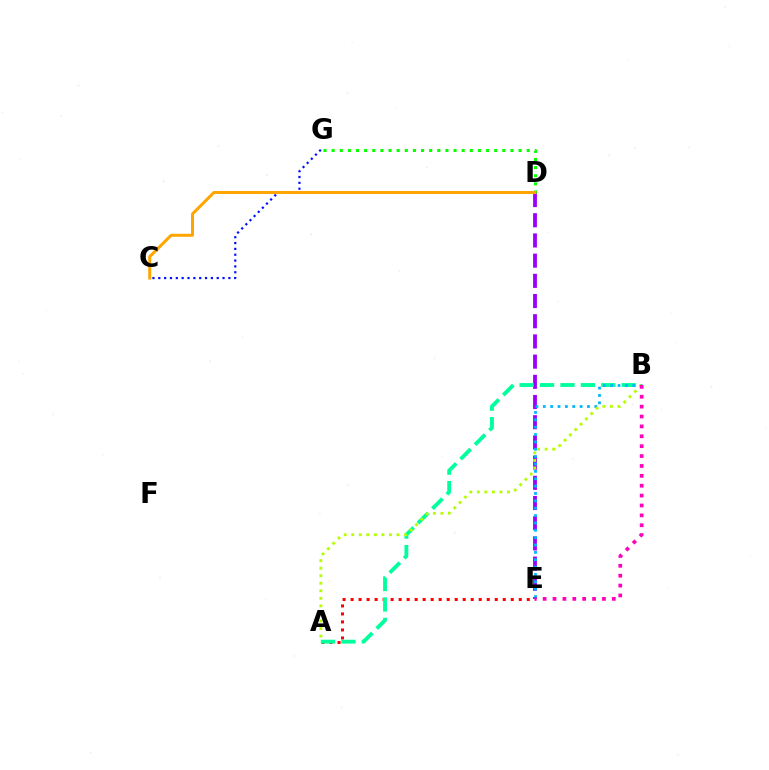{('D', 'E'): [{'color': '#9b00ff', 'line_style': 'dashed', 'thickness': 2.74}], ('A', 'E'): [{'color': '#ff0000', 'line_style': 'dotted', 'thickness': 2.18}], ('A', 'B'): [{'color': '#00ff9d', 'line_style': 'dashed', 'thickness': 2.77}, {'color': '#b3ff00', 'line_style': 'dotted', 'thickness': 2.05}], ('B', 'E'): [{'color': '#00b5ff', 'line_style': 'dotted', 'thickness': 2.0}, {'color': '#ff00bd', 'line_style': 'dotted', 'thickness': 2.69}], ('D', 'G'): [{'color': '#08ff00', 'line_style': 'dotted', 'thickness': 2.21}], ('C', 'G'): [{'color': '#0010ff', 'line_style': 'dotted', 'thickness': 1.59}], ('C', 'D'): [{'color': '#ffa500', 'line_style': 'solid', 'thickness': 2.16}]}